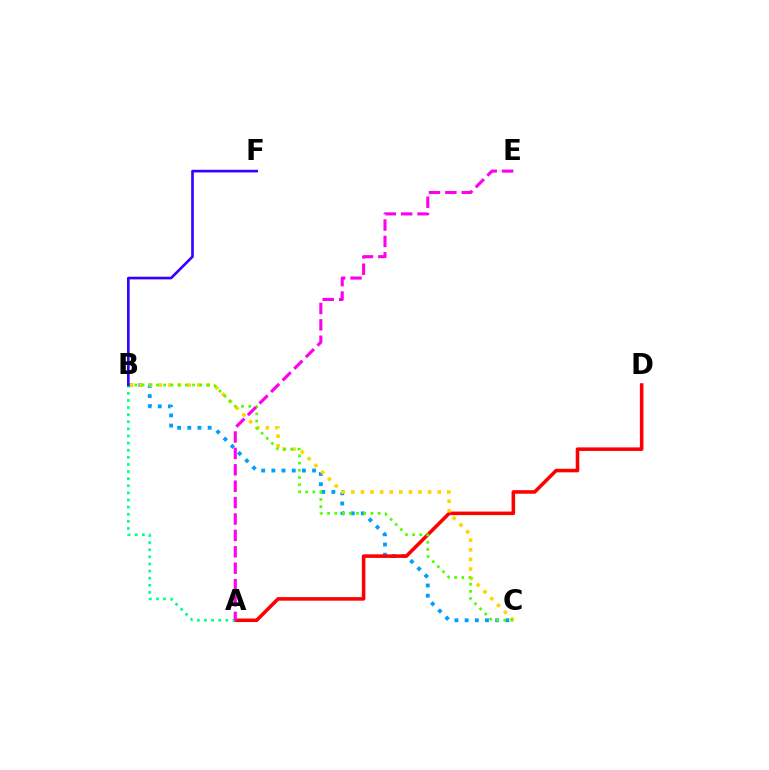{('B', 'C'): [{'color': '#009eff', 'line_style': 'dotted', 'thickness': 2.77}, {'color': '#ffd500', 'line_style': 'dotted', 'thickness': 2.61}, {'color': '#4fff00', 'line_style': 'dotted', 'thickness': 1.96}], ('A', 'D'): [{'color': '#ff0000', 'line_style': 'solid', 'thickness': 2.56}], ('A', 'B'): [{'color': '#00ff86', 'line_style': 'dotted', 'thickness': 1.93}], ('B', 'F'): [{'color': '#3700ff', 'line_style': 'solid', 'thickness': 1.91}], ('A', 'E'): [{'color': '#ff00ed', 'line_style': 'dashed', 'thickness': 2.23}]}